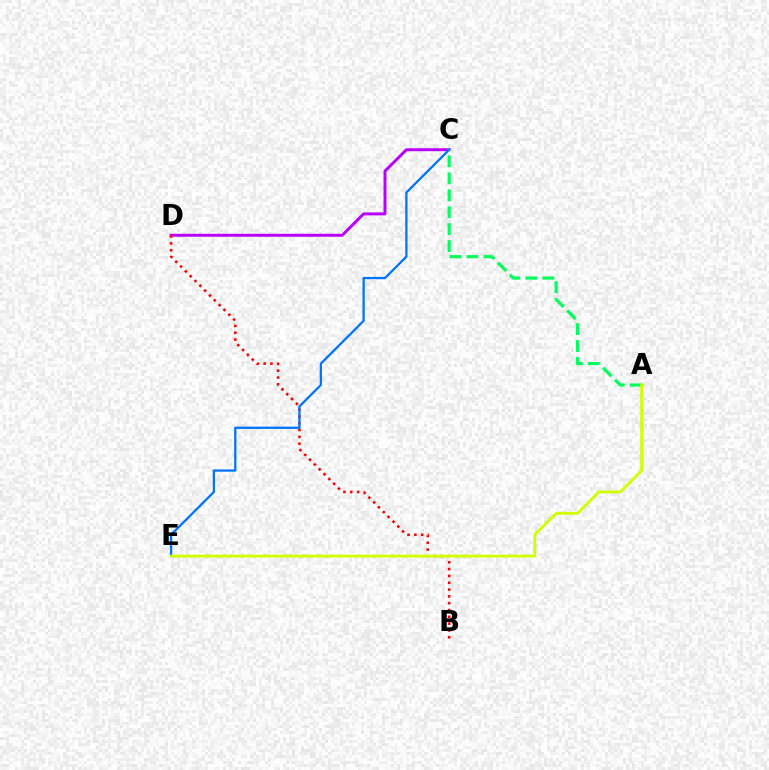{('C', 'D'): [{'color': '#b900ff', 'line_style': 'solid', 'thickness': 2.13}], ('B', 'D'): [{'color': '#ff0000', 'line_style': 'dotted', 'thickness': 1.85}], ('C', 'E'): [{'color': '#0074ff', 'line_style': 'solid', 'thickness': 1.64}], ('A', 'C'): [{'color': '#00ff5c', 'line_style': 'dashed', 'thickness': 2.3}], ('A', 'E'): [{'color': '#d1ff00', 'line_style': 'solid', 'thickness': 2.07}]}